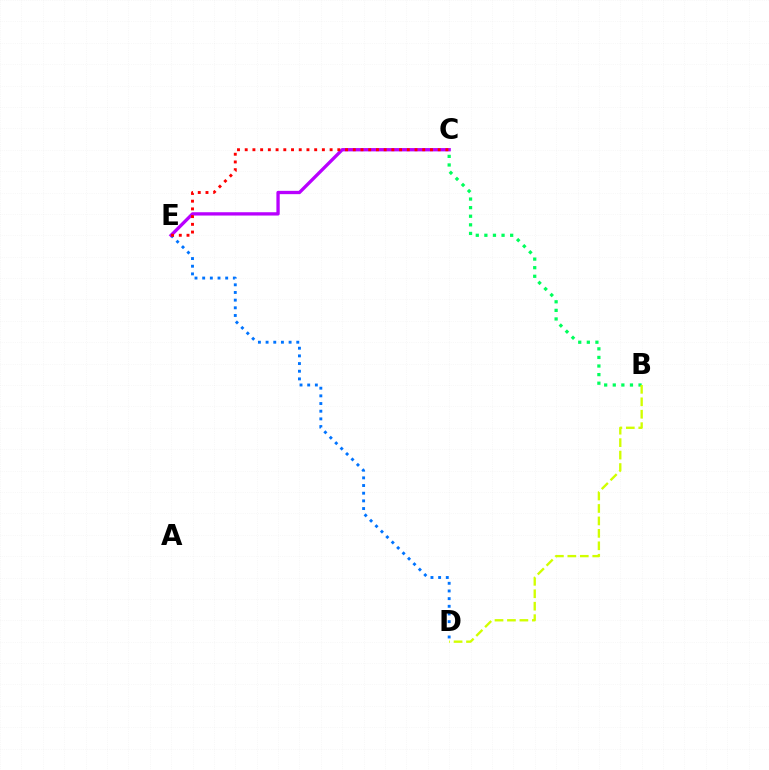{('B', 'C'): [{'color': '#00ff5c', 'line_style': 'dotted', 'thickness': 2.33}], ('B', 'D'): [{'color': '#d1ff00', 'line_style': 'dashed', 'thickness': 1.69}], ('D', 'E'): [{'color': '#0074ff', 'line_style': 'dotted', 'thickness': 2.08}], ('C', 'E'): [{'color': '#b900ff', 'line_style': 'solid', 'thickness': 2.38}, {'color': '#ff0000', 'line_style': 'dotted', 'thickness': 2.1}]}